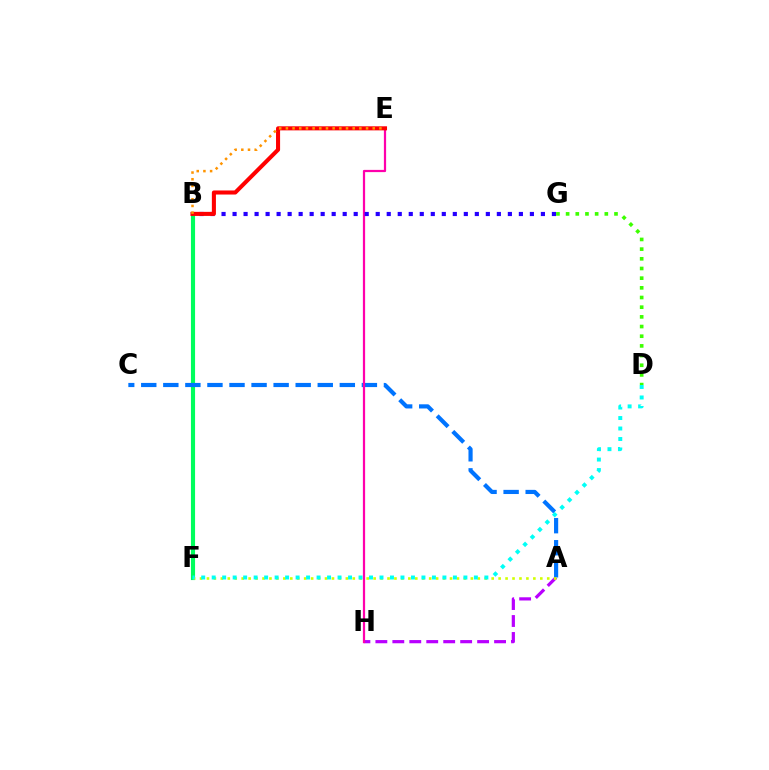{('A', 'H'): [{'color': '#b900ff', 'line_style': 'dashed', 'thickness': 2.3}], ('B', 'F'): [{'color': '#00ff5c', 'line_style': 'solid', 'thickness': 2.97}], ('D', 'G'): [{'color': '#3dff00', 'line_style': 'dotted', 'thickness': 2.63}], ('A', 'C'): [{'color': '#0074ff', 'line_style': 'dashed', 'thickness': 3.0}], ('A', 'F'): [{'color': '#d1ff00', 'line_style': 'dotted', 'thickness': 1.89}], ('E', 'H'): [{'color': '#ff00ac', 'line_style': 'solid', 'thickness': 1.6}], ('D', 'F'): [{'color': '#00fff6', 'line_style': 'dotted', 'thickness': 2.85}], ('B', 'G'): [{'color': '#2500ff', 'line_style': 'dotted', 'thickness': 2.99}], ('B', 'E'): [{'color': '#ff0000', 'line_style': 'solid', 'thickness': 2.93}, {'color': '#ff9400', 'line_style': 'dotted', 'thickness': 1.81}]}